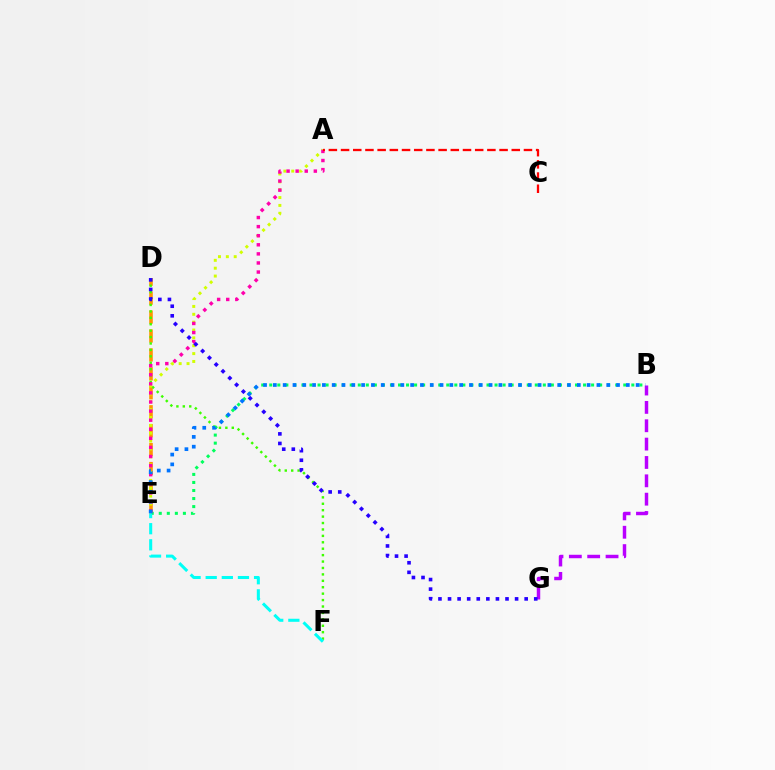{('D', 'E'): [{'color': '#ff9400', 'line_style': 'dashed', 'thickness': 2.57}], ('B', 'G'): [{'color': '#b900ff', 'line_style': 'dashed', 'thickness': 2.49}], ('D', 'F'): [{'color': '#3dff00', 'line_style': 'dotted', 'thickness': 1.74}], ('B', 'E'): [{'color': '#00ff5c', 'line_style': 'dotted', 'thickness': 2.19}, {'color': '#0074ff', 'line_style': 'dotted', 'thickness': 2.66}], ('A', 'E'): [{'color': '#d1ff00', 'line_style': 'dotted', 'thickness': 2.14}, {'color': '#ff00ac', 'line_style': 'dotted', 'thickness': 2.47}], ('E', 'F'): [{'color': '#00fff6', 'line_style': 'dashed', 'thickness': 2.19}], ('D', 'G'): [{'color': '#2500ff', 'line_style': 'dotted', 'thickness': 2.6}], ('A', 'C'): [{'color': '#ff0000', 'line_style': 'dashed', 'thickness': 1.66}]}